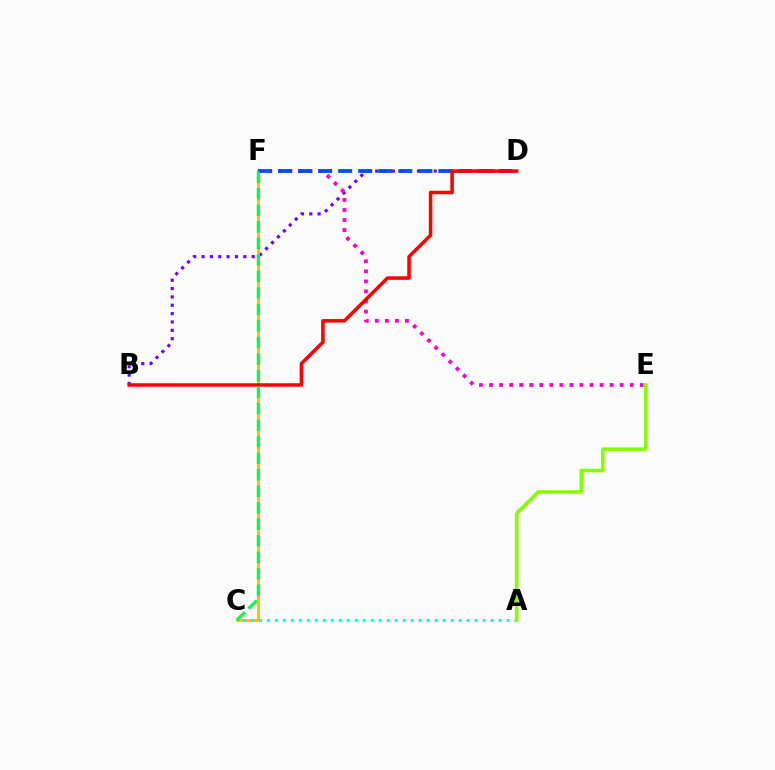{('B', 'D'): [{'color': '#7200ff', 'line_style': 'dotted', 'thickness': 2.27}, {'color': '#ff0000', 'line_style': 'solid', 'thickness': 2.53}], ('E', 'F'): [{'color': '#ff00cf', 'line_style': 'dotted', 'thickness': 2.73}], ('C', 'F'): [{'color': '#ffbd00', 'line_style': 'solid', 'thickness': 2.05}, {'color': '#00ff39', 'line_style': 'dashed', 'thickness': 2.25}], ('A', 'C'): [{'color': '#00fff6', 'line_style': 'dotted', 'thickness': 2.17}], ('A', 'E'): [{'color': '#84ff00', 'line_style': 'solid', 'thickness': 2.6}], ('D', 'F'): [{'color': '#004bff', 'line_style': 'dashed', 'thickness': 2.72}]}